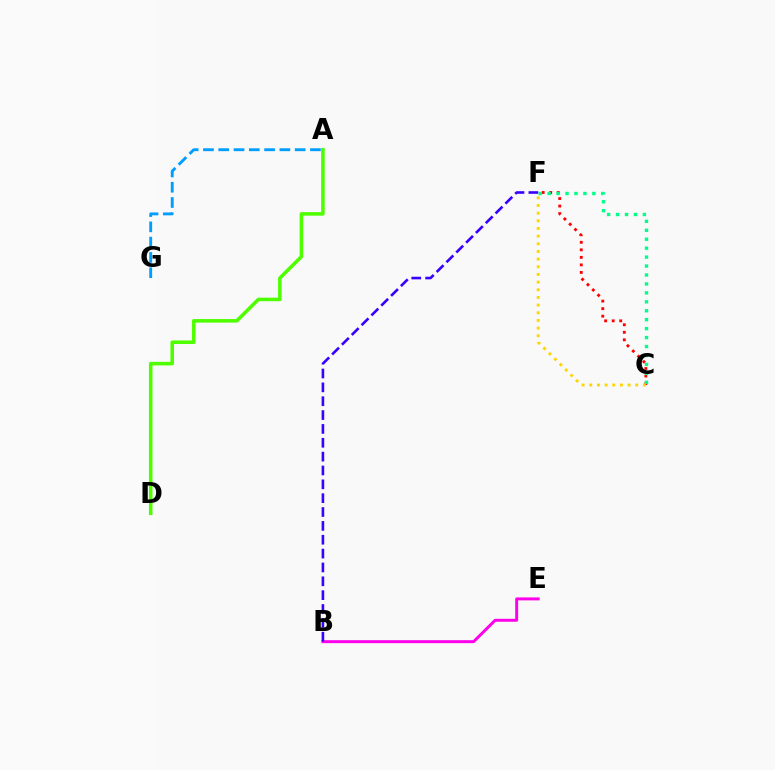{('C', 'F'): [{'color': '#ff0000', 'line_style': 'dotted', 'thickness': 2.05}, {'color': '#00ff86', 'line_style': 'dotted', 'thickness': 2.43}, {'color': '#ffd500', 'line_style': 'dotted', 'thickness': 2.08}], ('A', 'D'): [{'color': '#4fff00', 'line_style': 'solid', 'thickness': 2.56}], ('B', 'E'): [{'color': '#ff00ed', 'line_style': 'solid', 'thickness': 2.13}], ('A', 'G'): [{'color': '#009eff', 'line_style': 'dashed', 'thickness': 2.08}], ('B', 'F'): [{'color': '#3700ff', 'line_style': 'dashed', 'thickness': 1.88}]}